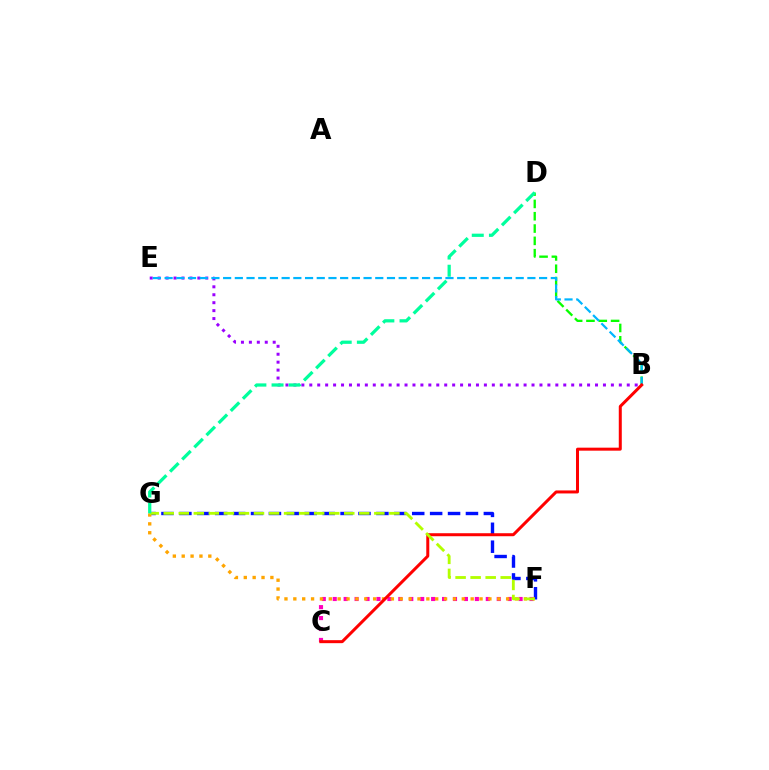{('C', 'F'): [{'color': '#ff00bd', 'line_style': 'dotted', 'thickness': 2.97}], ('B', 'E'): [{'color': '#9b00ff', 'line_style': 'dotted', 'thickness': 2.16}, {'color': '#00b5ff', 'line_style': 'dashed', 'thickness': 1.59}], ('B', 'D'): [{'color': '#08ff00', 'line_style': 'dashed', 'thickness': 1.67}], ('F', 'G'): [{'color': '#0010ff', 'line_style': 'dashed', 'thickness': 2.43}, {'color': '#ffa500', 'line_style': 'dotted', 'thickness': 2.41}, {'color': '#b3ff00', 'line_style': 'dashed', 'thickness': 2.04}], ('B', 'C'): [{'color': '#ff0000', 'line_style': 'solid', 'thickness': 2.16}], ('D', 'G'): [{'color': '#00ff9d', 'line_style': 'dashed', 'thickness': 2.33}]}